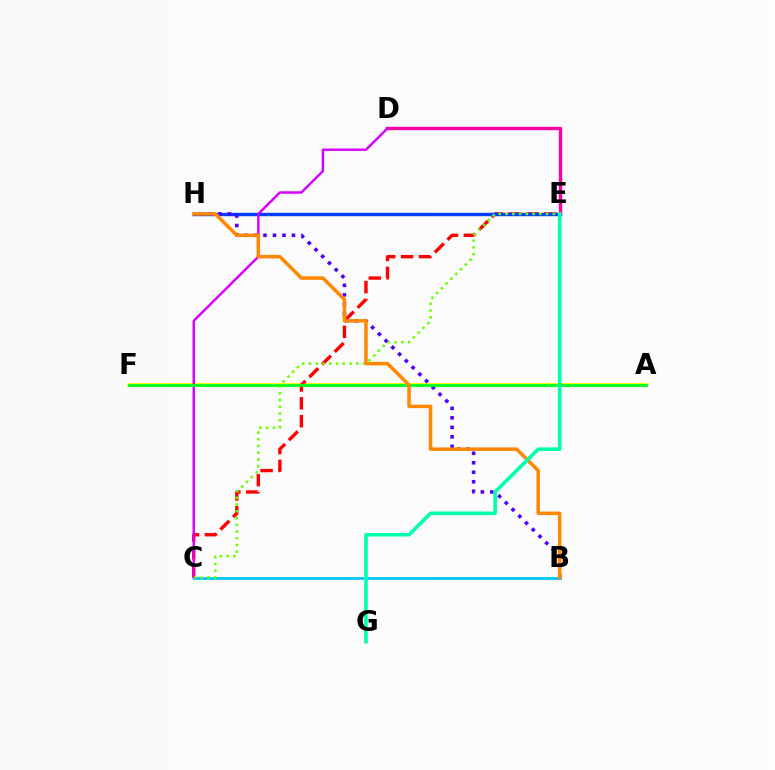{('A', 'F'): [{'color': '#eeff00', 'line_style': 'solid', 'thickness': 2.89}, {'color': '#00ff27', 'line_style': 'solid', 'thickness': 2.02}], ('C', 'E'): [{'color': '#ff0000', 'line_style': 'dashed', 'thickness': 2.43}, {'color': '#66ff00', 'line_style': 'dotted', 'thickness': 1.83}], ('B', 'C'): [{'color': '#00c7ff', 'line_style': 'solid', 'thickness': 1.99}], ('E', 'H'): [{'color': '#003fff', 'line_style': 'solid', 'thickness': 2.46}], ('B', 'H'): [{'color': '#4f00ff', 'line_style': 'dotted', 'thickness': 2.58}, {'color': '#ff8800', 'line_style': 'solid', 'thickness': 2.53}], ('D', 'E'): [{'color': '#ff00a0', 'line_style': 'solid', 'thickness': 2.43}], ('C', 'D'): [{'color': '#d600ff', 'line_style': 'solid', 'thickness': 1.76}], ('E', 'G'): [{'color': '#00ffaf', 'line_style': 'solid', 'thickness': 2.59}]}